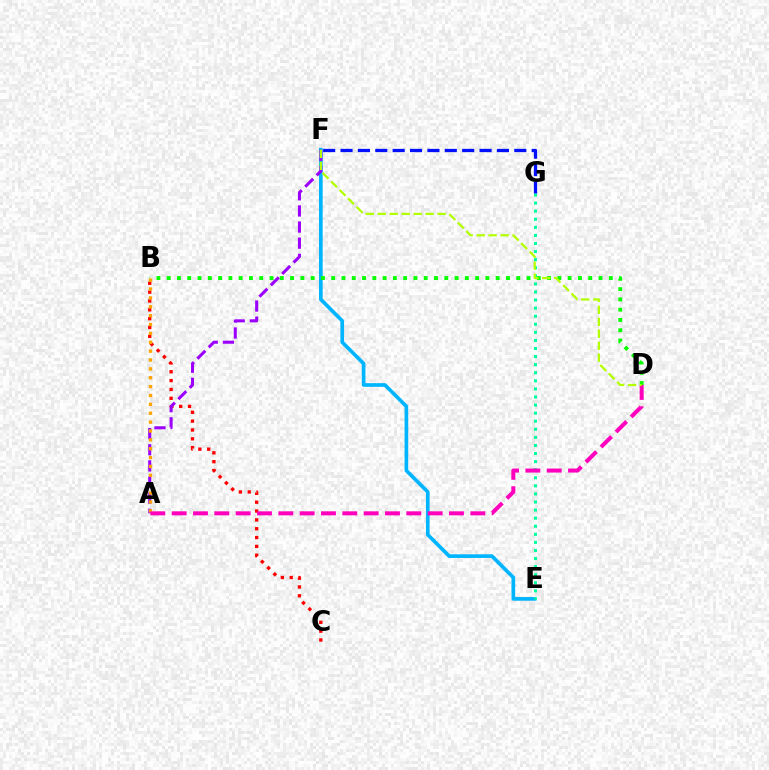{('B', 'C'): [{'color': '#ff0000', 'line_style': 'dotted', 'thickness': 2.4}], ('E', 'F'): [{'color': '#00b5ff', 'line_style': 'solid', 'thickness': 2.64}], ('A', 'F'): [{'color': '#9b00ff', 'line_style': 'dashed', 'thickness': 2.19}], ('B', 'D'): [{'color': '#08ff00', 'line_style': 'dotted', 'thickness': 2.79}], ('E', 'G'): [{'color': '#00ff9d', 'line_style': 'dotted', 'thickness': 2.19}], ('A', 'B'): [{'color': '#ffa500', 'line_style': 'dotted', 'thickness': 2.41}], ('A', 'D'): [{'color': '#ff00bd', 'line_style': 'dashed', 'thickness': 2.9}], ('D', 'F'): [{'color': '#b3ff00', 'line_style': 'dashed', 'thickness': 1.63}], ('F', 'G'): [{'color': '#0010ff', 'line_style': 'dashed', 'thickness': 2.36}]}